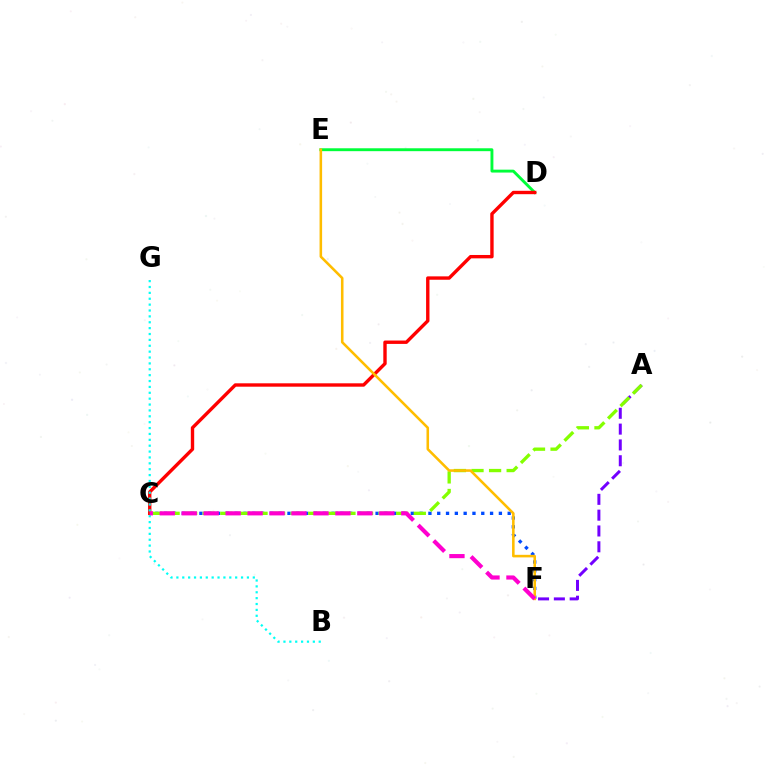{('D', 'E'): [{'color': '#00ff39', 'line_style': 'solid', 'thickness': 2.08}], ('C', 'D'): [{'color': '#ff0000', 'line_style': 'solid', 'thickness': 2.44}], ('B', 'G'): [{'color': '#00fff6', 'line_style': 'dotted', 'thickness': 1.6}], ('C', 'F'): [{'color': '#004bff', 'line_style': 'dotted', 'thickness': 2.39}, {'color': '#ff00cf', 'line_style': 'dashed', 'thickness': 2.98}], ('A', 'F'): [{'color': '#7200ff', 'line_style': 'dashed', 'thickness': 2.15}], ('A', 'C'): [{'color': '#84ff00', 'line_style': 'dashed', 'thickness': 2.39}], ('E', 'F'): [{'color': '#ffbd00', 'line_style': 'solid', 'thickness': 1.85}]}